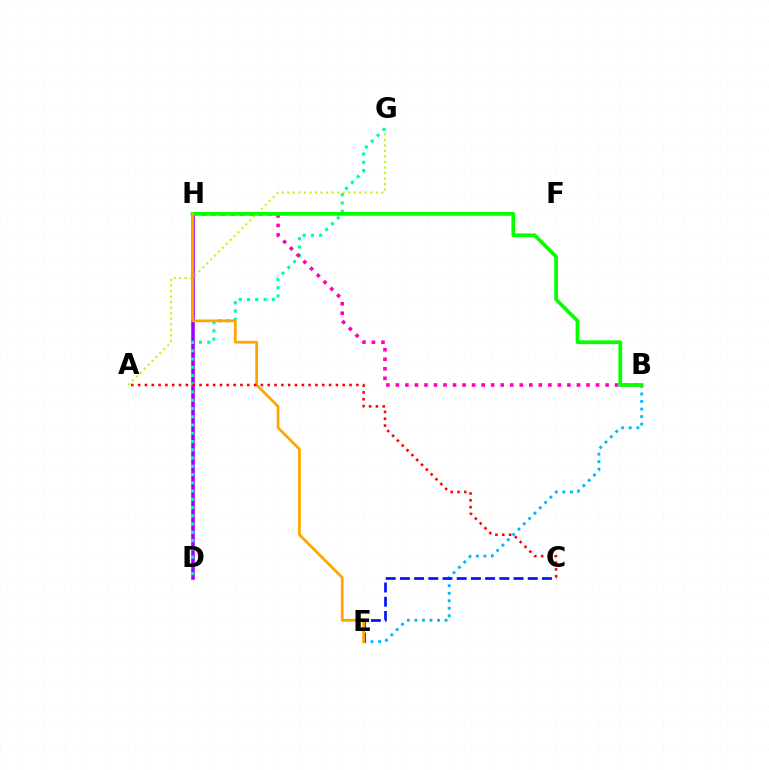{('D', 'H'): [{'color': '#9b00ff', 'line_style': 'solid', 'thickness': 2.57}], ('B', 'E'): [{'color': '#00b5ff', 'line_style': 'dotted', 'thickness': 2.05}], ('C', 'E'): [{'color': '#0010ff', 'line_style': 'dashed', 'thickness': 1.93}], ('A', 'G'): [{'color': '#b3ff00', 'line_style': 'dotted', 'thickness': 1.5}], ('D', 'G'): [{'color': '#00ff9d', 'line_style': 'dotted', 'thickness': 2.24}], ('B', 'H'): [{'color': '#ff00bd', 'line_style': 'dotted', 'thickness': 2.59}, {'color': '#08ff00', 'line_style': 'solid', 'thickness': 2.71}], ('E', 'H'): [{'color': '#ffa500', 'line_style': 'solid', 'thickness': 1.98}], ('A', 'C'): [{'color': '#ff0000', 'line_style': 'dotted', 'thickness': 1.85}]}